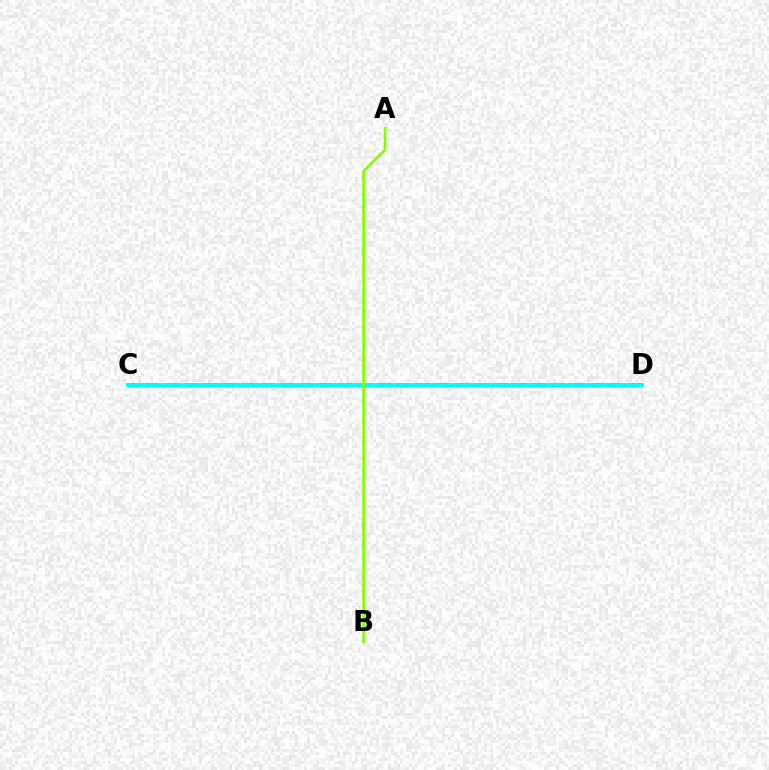{('C', 'D'): [{'color': '#ff0000', 'line_style': 'dashed', 'thickness': 2.63}, {'color': '#7200ff', 'line_style': 'dashed', 'thickness': 1.85}, {'color': '#00fff6', 'line_style': 'solid', 'thickness': 2.76}], ('A', 'B'): [{'color': '#84ff00', 'line_style': 'solid', 'thickness': 1.92}]}